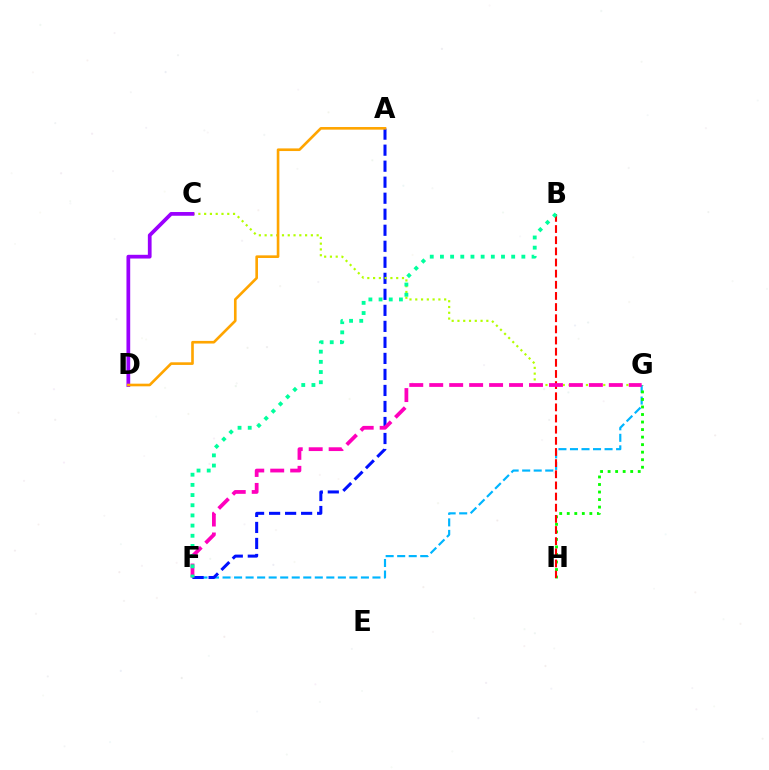{('F', 'G'): [{'color': '#00b5ff', 'line_style': 'dashed', 'thickness': 1.57}, {'color': '#ff00bd', 'line_style': 'dashed', 'thickness': 2.71}], ('A', 'F'): [{'color': '#0010ff', 'line_style': 'dashed', 'thickness': 2.18}], ('G', 'H'): [{'color': '#08ff00', 'line_style': 'dotted', 'thickness': 2.05}], ('C', 'G'): [{'color': '#b3ff00', 'line_style': 'dotted', 'thickness': 1.57}], ('B', 'H'): [{'color': '#ff0000', 'line_style': 'dashed', 'thickness': 1.51}], ('C', 'D'): [{'color': '#9b00ff', 'line_style': 'solid', 'thickness': 2.69}], ('A', 'D'): [{'color': '#ffa500', 'line_style': 'solid', 'thickness': 1.9}], ('B', 'F'): [{'color': '#00ff9d', 'line_style': 'dotted', 'thickness': 2.77}]}